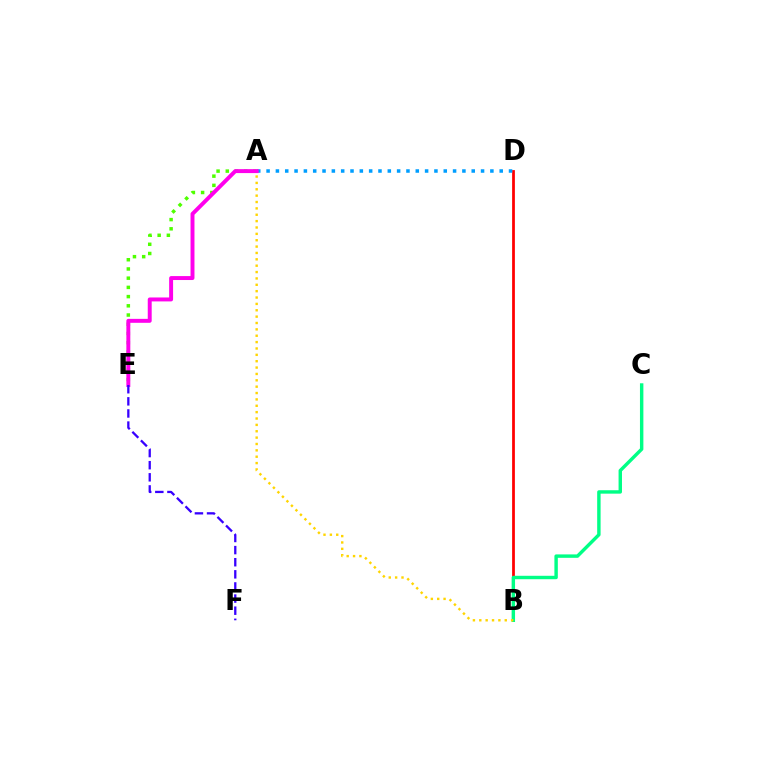{('B', 'D'): [{'color': '#ff0000', 'line_style': 'solid', 'thickness': 1.99}], ('A', 'E'): [{'color': '#4fff00', 'line_style': 'dotted', 'thickness': 2.5}, {'color': '#ff00ed', 'line_style': 'solid', 'thickness': 2.84}], ('B', 'C'): [{'color': '#00ff86', 'line_style': 'solid', 'thickness': 2.46}], ('A', 'D'): [{'color': '#009eff', 'line_style': 'dotted', 'thickness': 2.53}], ('A', 'B'): [{'color': '#ffd500', 'line_style': 'dotted', 'thickness': 1.73}], ('E', 'F'): [{'color': '#3700ff', 'line_style': 'dashed', 'thickness': 1.65}]}